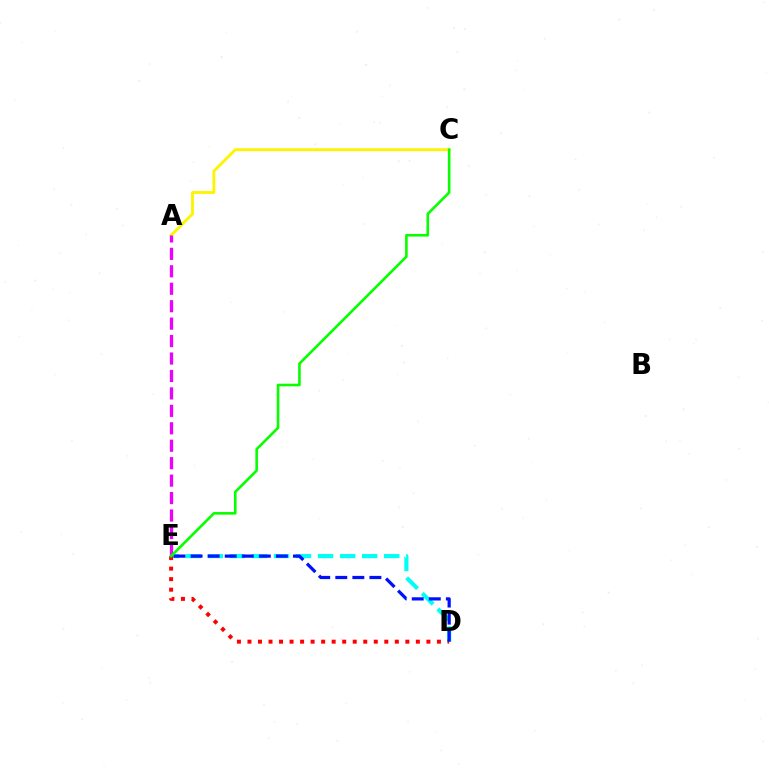{('D', 'E'): [{'color': '#00fff6', 'line_style': 'dashed', 'thickness': 3.0}, {'color': '#ff0000', 'line_style': 'dotted', 'thickness': 2.86}, {'color': '#0010ff', 'line_style': 'dashed', 'thickness': 2.32}], ('A', 'C'): [{'color': '#fcf500', 'line_style': 'solid', 'thickness': 2.08}], ('A', 'E'): [{'color': '#ee00ff', 'line_style': 'dashed', 'thickness': 2.37}], ('C', 'E'): [{'color': '#08ff00', 'line_style': 'solid', 'thickness': 1.88}]}